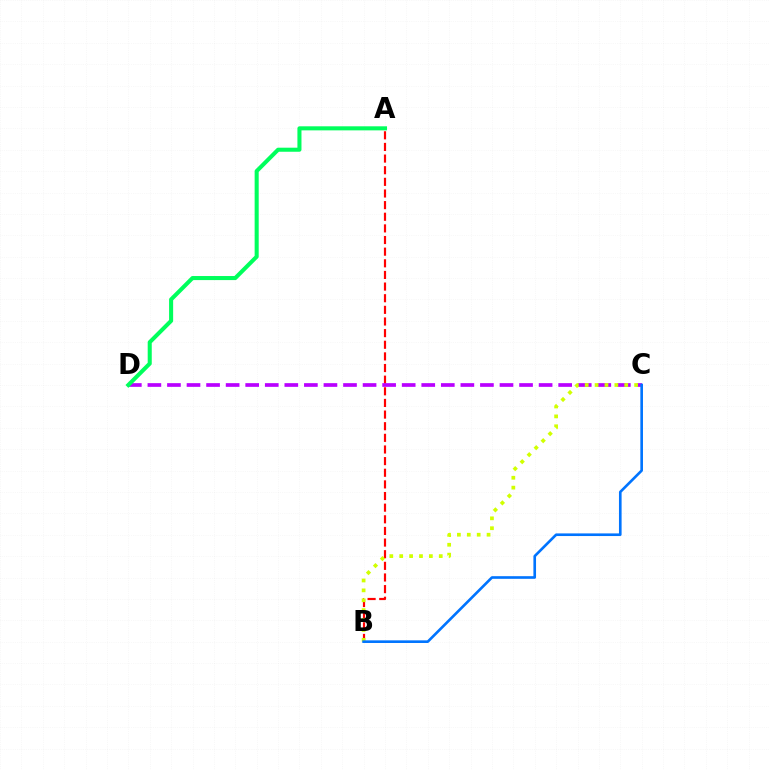{('A', 'B'): [{'color': '#ff0000', 'line_style': 'dashed', 'thickness': 1.58}], ('C', 'D'): [{'color': '#b900ff', 'line_style': 'dashed', 'thickness': 2.66}], ('A', 'D'): [{'color': '#00ff5c', 'line_style': 'solid', 'thickness': 2.92}], ('B', 'C'): [{'color': '#d1ff00', 'line_style': 'dotted', 'thickness': 2.69}, {'color': '#0074ff', 'line_style': 'solid', 'thickness': 1.9}]}